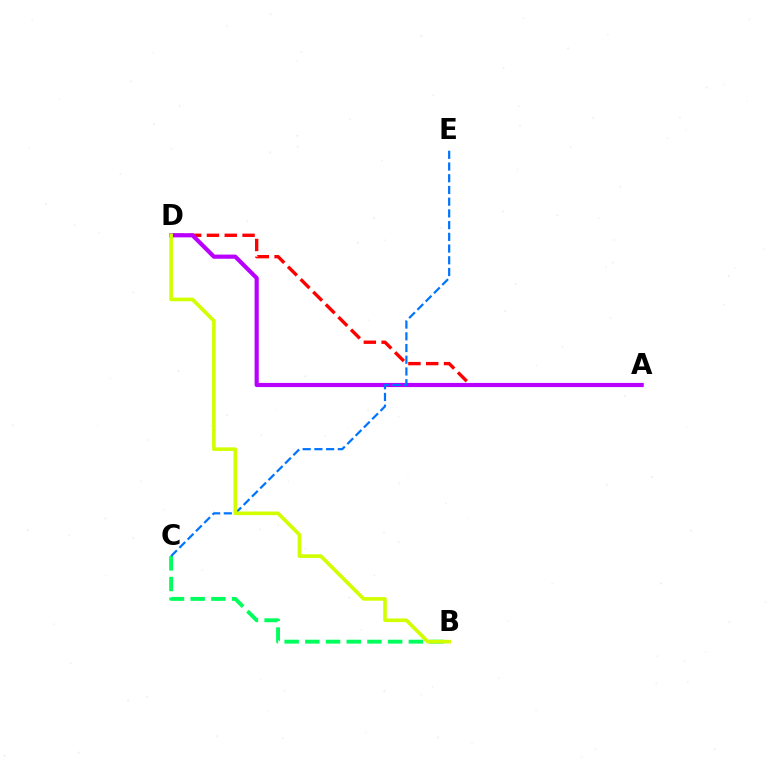{('A', 'D'): [{'color': '#ff0000', 'line_style': 'dashed', 'thickness': 2.42}, {'color': '#b900ff', 'line_style': 'solid', 'thickness': 3.0}], ('B', 'C'): [{'color': '#00ff5c', 'line_style': 'dashed', 'thickness': 2.81}], ('C', 'E'): [{'color': '#0074ff', 'line_style': 'dashed', 'thickness': 1.59}], ('B', 'D'): [{'color': '#d1ff00', 'line_style': 'solid', 'thickness': 2.61}]}